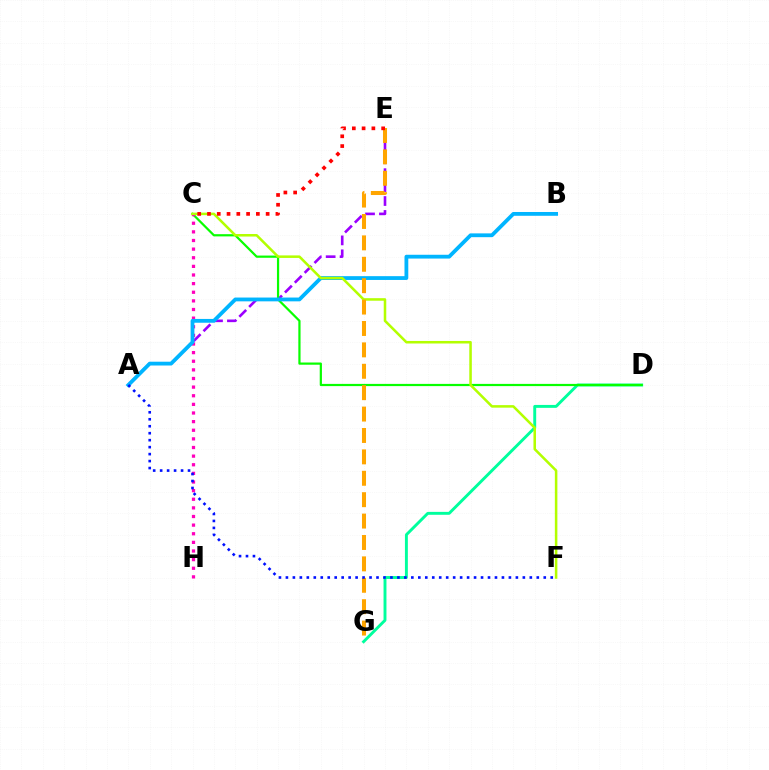{('D', 'G'): [{'color': '#00ff9d', 'line_style': 'solid', 'thickness': 2.1}], ('A', 'E'): [{'color': '#9b00ff', 'line_style': 'dashed', 'thickness': 1.89}], ('C', 'D'): [{'color': '#08ff00', 'line_style': 'solid', 'thickness': 1.59}], ('C', 'H'): [{'color': '#ff00bd', 'line_style': 'dotted', 'thickness': 2.34}], ('A', 'B'): [{'color': '#00b5ff', 'line_style': 'solid', 'thickness': 2.74}], ('C', 'F'): [{'color': '#b3ff00', 'line_style': 'solid', 'thickness': 1.83}], ('E', 'G'): [{'color': '#ffa500', 'line_style': 'dashed', 'thickness': 2.91}], ('C', 'E'): [{'color': '#ff0000', 'line_style': 'dotted', 'thickness': 2.66}], ('A', 'F'): [{'color': '#0010ff', 'line_style': 'dotted', 'thickness': 1.89}]}